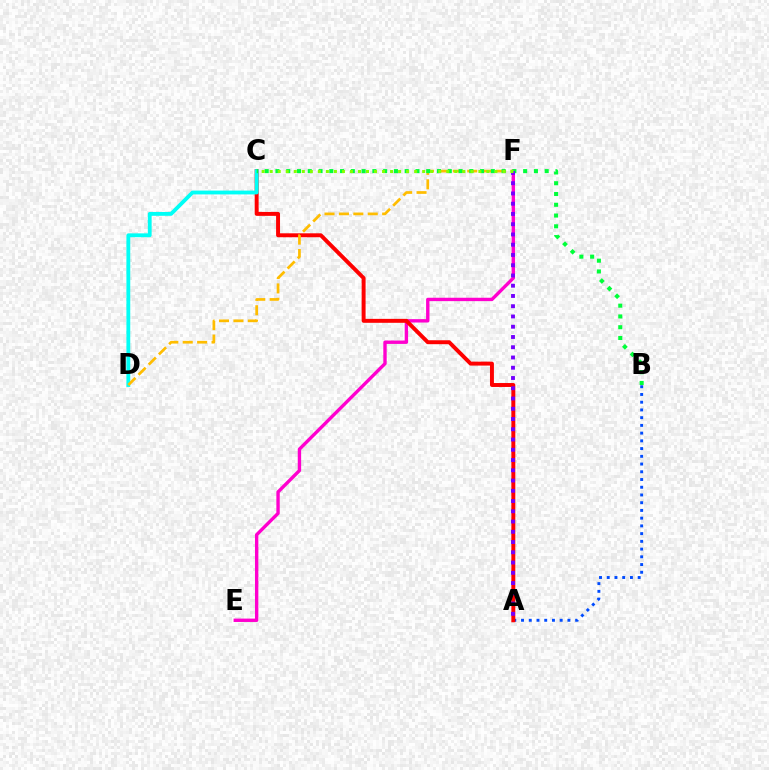{('E', 'F'): [{'color': '#ff00cf', 'line_style': 'solid', 'thickness': 2.43}], ('A', 'B'): [{'color': '#004bff', 'line_style': 'dotted', 'thickness': 2.1}], ('A', 'C'): [{'color': '#ff0000', 'line_style': 'solid', 'thickness': 2.84}], ('C', 'D'): [{'color': '#00fff6', 'line_style': 'solid', 'thickness': 2.76}], ('D', 'F'): [{'color': '#ffbd00', 'line_style': 'dashed', 'thickness': 1.96}], ('B', 'C'): [{'color': '#00ff39', 'line_style': 'dotted', 'thickness': 2.93}], ('A', 'F'): [{'color': '#7200ff', 'line_style': 'dotted', 'thickness': 2.79}], ('C', 'F'): [{'color': '#84ff00', 'line_style': 'dotted', 'thickness': 2.18}]}